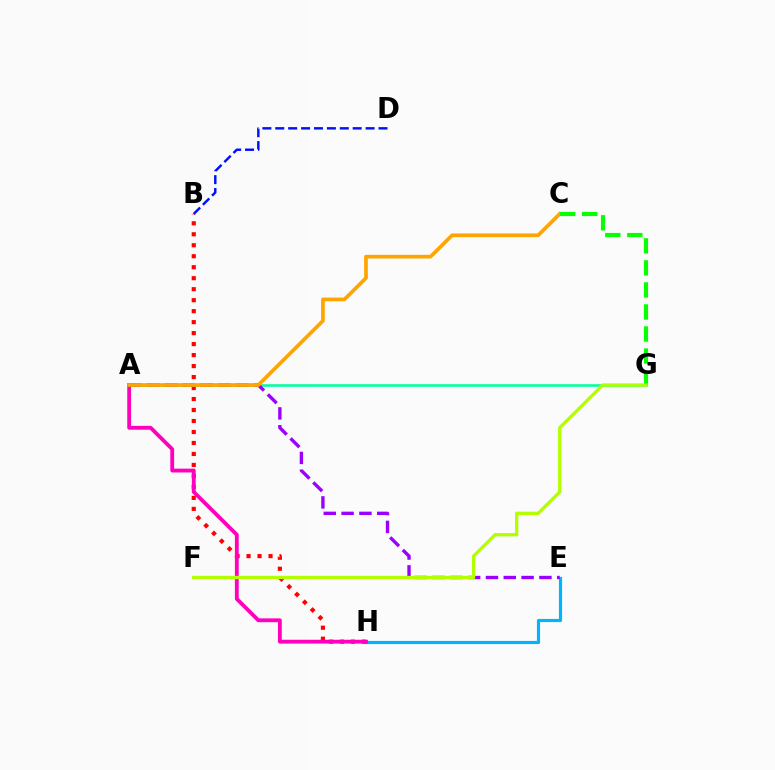{('E', 'H'): [{'color': '#00b5ff', 'line_style': 'solid', 'thickness': 2.27}], ('B', 'H'): [{'color': '#ff0000', 'line_style': 'dotted', 'thickness': 2.98}], ('B', 'D'): [{'color': '#0010ff', 'line_style': 'dashed', 'thickness': 1.75}], ('A', 'H'): [{'color': '#ff00bd', 'line_style': 'solid', 'thickness': 2.75}], ('A', 'G'): [{'color': '#00ff9d', 'line_style': 'solid', 'thickness': 1.84}], ('A', 'E'): [{'color': '#9b00ff', 'line_style': 'dashed', 'thickness': 2.42}], ('A', 'C'): [{'color': '#ffa500', 'line_style': 'solid', 'thickness': 2.66}], ('C', 'G'): [{'color': '#08ff00', 'line_style': 'dashed', 'thickness': 2.99}], ('F', 'G'): [{'color': '#b3ff00', 'line_style': 'solid', 'thickness': 2.39}]}